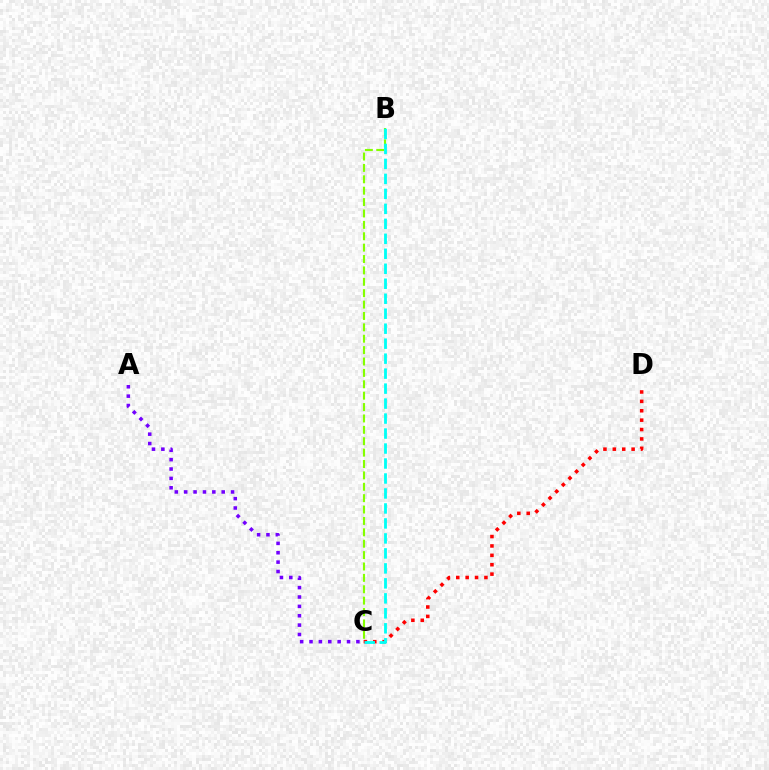{('C', 'D'): [{'color': '#ff0000', 'line_style': 'dotted', 'thickness': 2.55}], ('B', 'C'): [{'color': '#84ff00', 'line_style': 'dashed', 'thickness': 1.55}, {'color': '#00fff6', 'line_style': 'dashed', 'thickness': 2.04}], ('A', 'C'): [{'color': '#7200ff', 'line_style': 'dotted', 'thickness': 2.55}]}